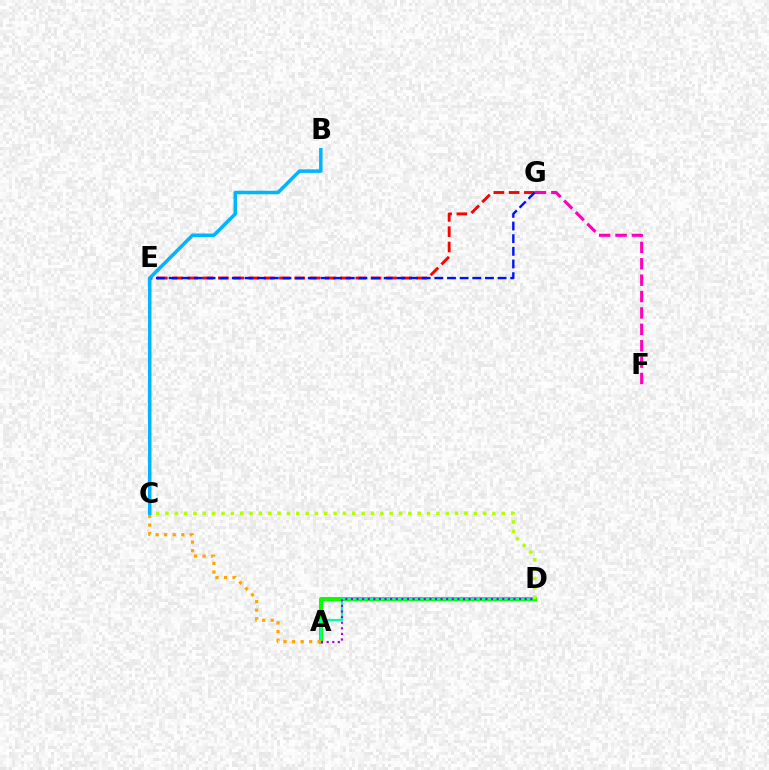{('A', 'D'): [{'color': '#08ff00', 'line_style': 'solid', 'thickness': 2.9}, {'color': '#00ff9d', 'line_style': 'solid', 'thickness': 1.58}, {'color': '#9b00ff', 'line_style': 'dotted', 'thickness': 1.52}], ('E', 'G'): [{'color': '#ff0000', 'line_style': 'dashed', 'thickness': 2.07}, {'color': '#0010ff', 'line_style': 'dashed', 'thickness': 1.72}], ('F', 'G'): [{'color': '#ff00bd', 'line_style': 'dashed', 'thickness': 2.23}], ('A', 'C'): [{'color': '#ffa500', 'line_style': 'dotted', 'thickness': 2.32}], ('C', 'D'): [{'color': '#b3ff00', 'line_style': 'dotted', 'thickness': 2.54}], ('B', 'C'): [{'color': '#00b5ff', 'line_style': 'solid', 'thickness': 2.53}]}